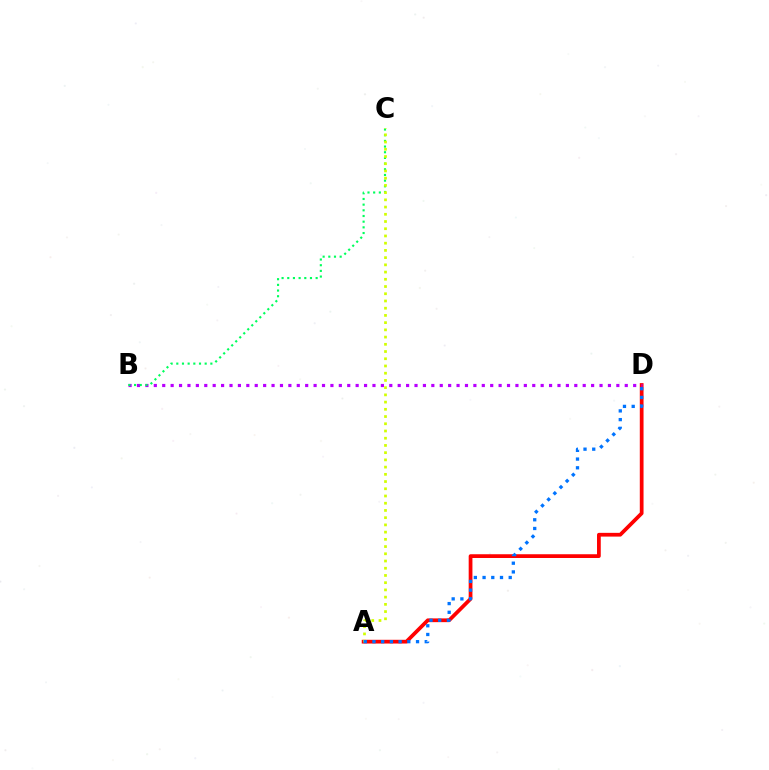{('A', 'D'): [{'color': '#ff0000', 'line_style': 'solid', 'thickness': 2.7}, {'color': '#0074ff', 'line_style': 'dotted', 'thickness': 2.37}], ('B', 'D'): [{'color': '#b900ff', 'line_style': 'dotted', 'thickness': 2.28}], ('B', 'C'): [{'color': '#00ff5c', 'line_style': 'dotted', 'thickness': 1.54}], ('A', 'C'): [{'color': '#d1ff00', 'line_style': 'dotted', 'thickness': 1.96}]}